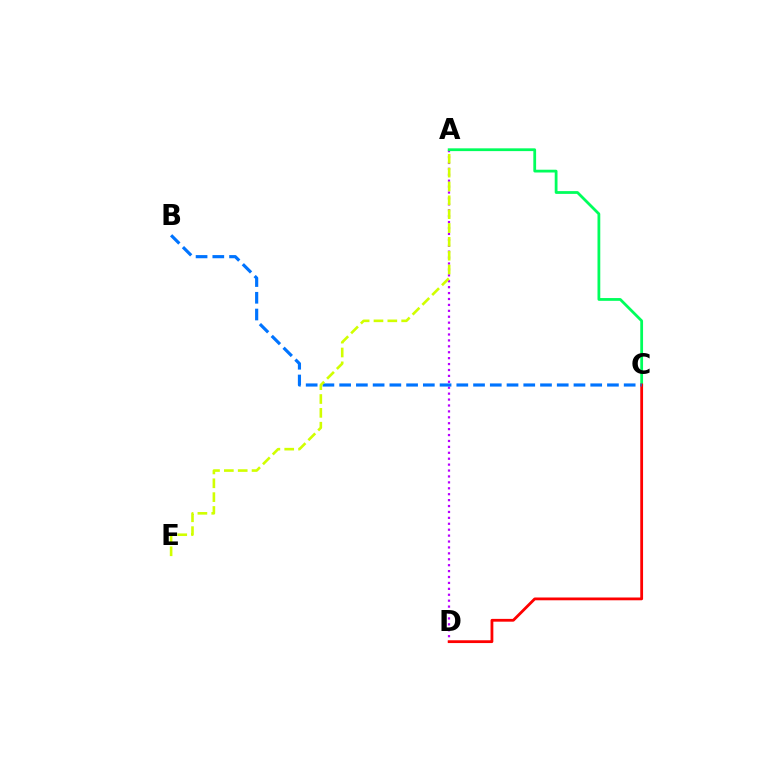{('A', 'D'): [{'color': '#b900ff', 'line_style': 'dotted', 'thickness': 1.61}], ('A', 'C'): [{'color': '#00ff5c', 'line_style': 'solid', 'thickness': 2.0}], ('C', 'D'): [{'color': '#ff0000', 'line_style': 'solid', 'thickness': 2.01}], ('B', 'C'): [{'color': '#0074ff', 'line_style': 'dashed', 'thickness': 2.27}], ('A', 'E'): [{'color': '#d1ff00', 'line_style': 'dashed', 'thickness': 1.88}]}